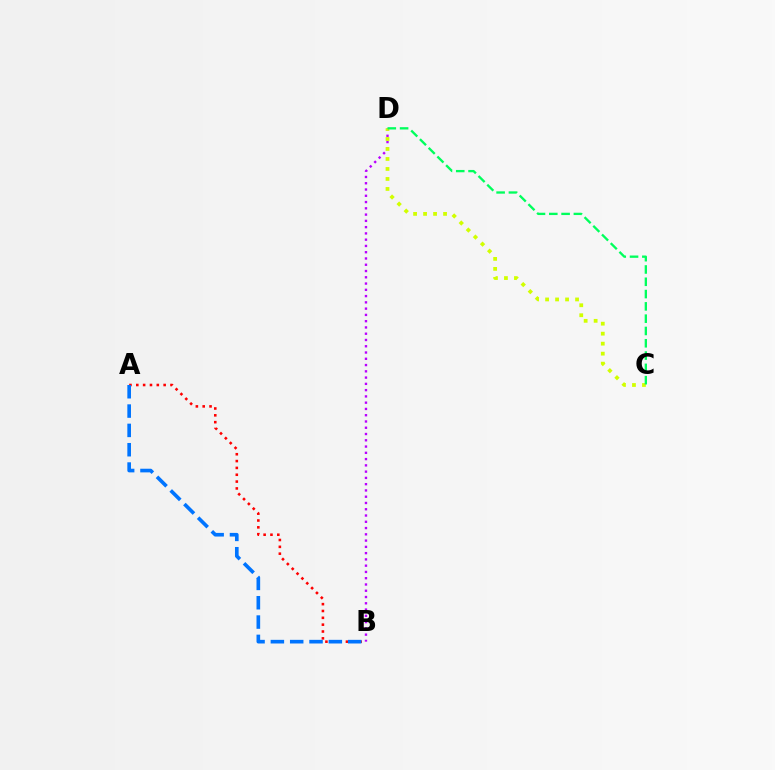{('B', 'D'): [{'color': '#b900ff', 'line_style': 'dotted', 'thickness': 1.7}], ('A', 'B'): [{'color': '#ff0000', 'line_style': 'dotted', 'thickness': 1.86}, {'color': '#0074ff', 'line_style': 'dashed', 'thickness': 2.63}], ('C', 'D'): [{'color': '#d1ff00', 'line_style': 'dotted', 'thickness': 2.71}, {'color': '#00ff5c', 'line_style': 'dashed', 'thickness': 1.67}]}